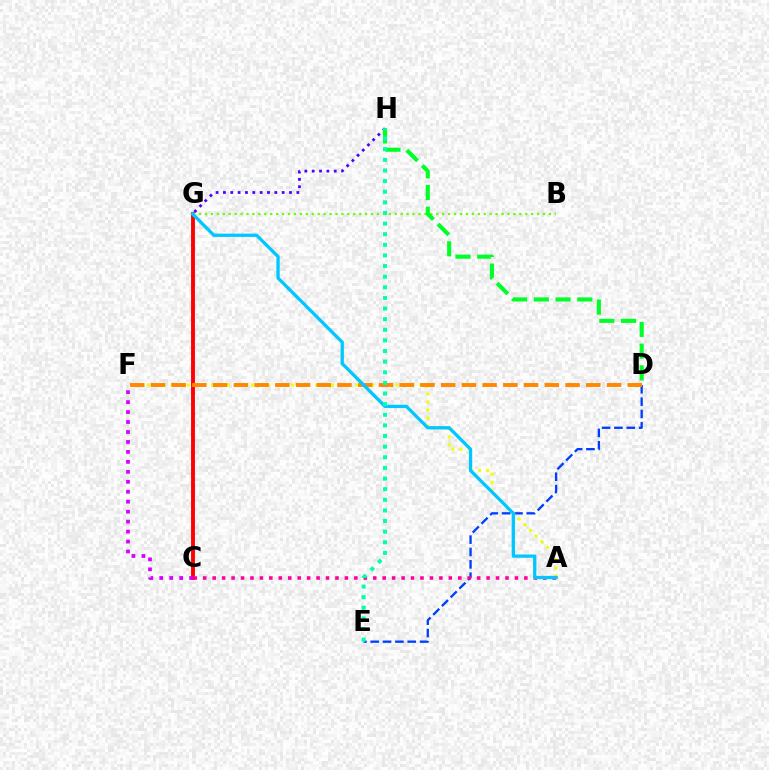{('C', 'G'): [{'color': '#ff0000', 'line_style': 'solid', 'thickness': 2.79}], ('G', 'H'): [{'color': '#4f00ff', 'line_style': 'dotted', 'thickness': 2.0}], ('D', 'E'): [{'color': '#003fff', 'line_style': 'dashed', 'thickness': 1.68}], ('B', 'G'): [{'color': '#66ff00', 'line_style': 'dotted', 'thickness': 1.61}], ('A', 'F'): [{'color': '#eeff00', 'line_style': 'dotted', 'thickness': 2.18}], ('C', 'F'): [{'color': '#d600ff', 'line_style': 'dotted', 'thickness': 2.71}], ('D', 'F'): [{'color': '#ff8800', 'line_style': 'dashed', 'thickness': 2.82}], ('A', 'C'): [{'color': '#ff00a0', 'line_style': 'dotted', 'thickness': 2.57}], ('D', 'H'): [{'color': '#00ff27', 'line_style': 'dashed', 'thickness': 2.95}], ('A', 'G'): [{'color': '#00c7ff', 'line_style': 'solid', 'thickness': 2.37}], ('E', 'H'): [{'color': '#00ffaf', 'line_style': 'dotted', 'thickness': 2.89}]}